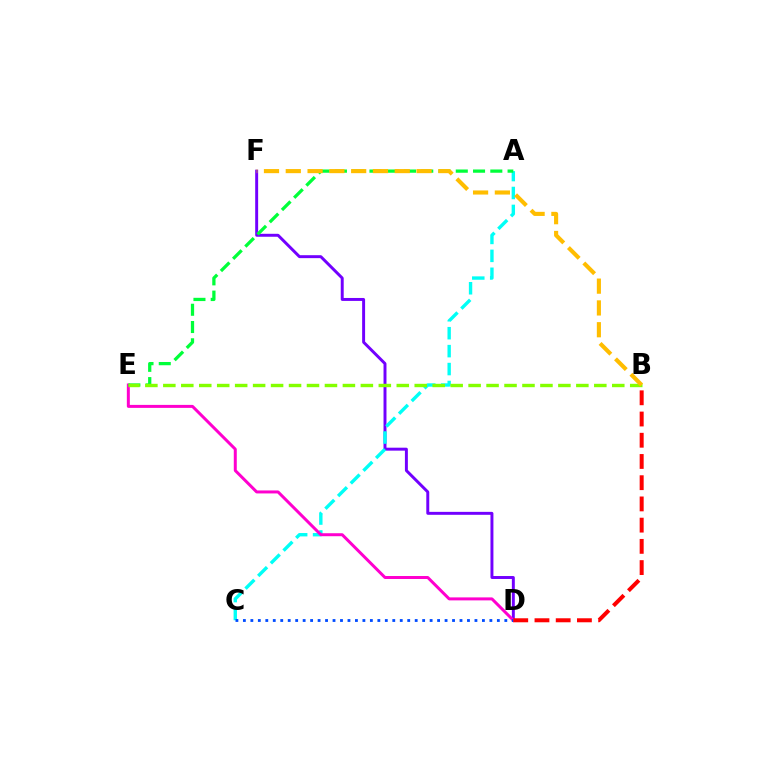{('D', 'F'): [{'color': '#7200ff', 'line_style': 'solid', 'thickness': 2.12}], ('A', 'C'): [{'color': '#00fff6', 'line_style': 'dashed', 'thickness': 2.44}], ('D', 'E'): [{'color': '#ff00cf', 'line_style': 'solid', 'thickness': 2.15}], ('A', 'E'): [{'color': '#00ff39', 'line_style': 'dashed', 'thickness': 2.35}], ('B', 'E'): [{'color': '#84ff00', 'line_style': 'dashed', 'thickness': 2.44}], ('B', 'F'): [{'color': '#ffbd00', 'line_style': 'dashed', 'thickness': 2.96}], ('C', 'D'): [{'color': '#004bff', 'line_style': 'dotted', 'thickness': 2.03}], ('B', 'D'): [{'color': '#ff0000', 'line_style': 'dashed', 'thickness': 2.88}]}